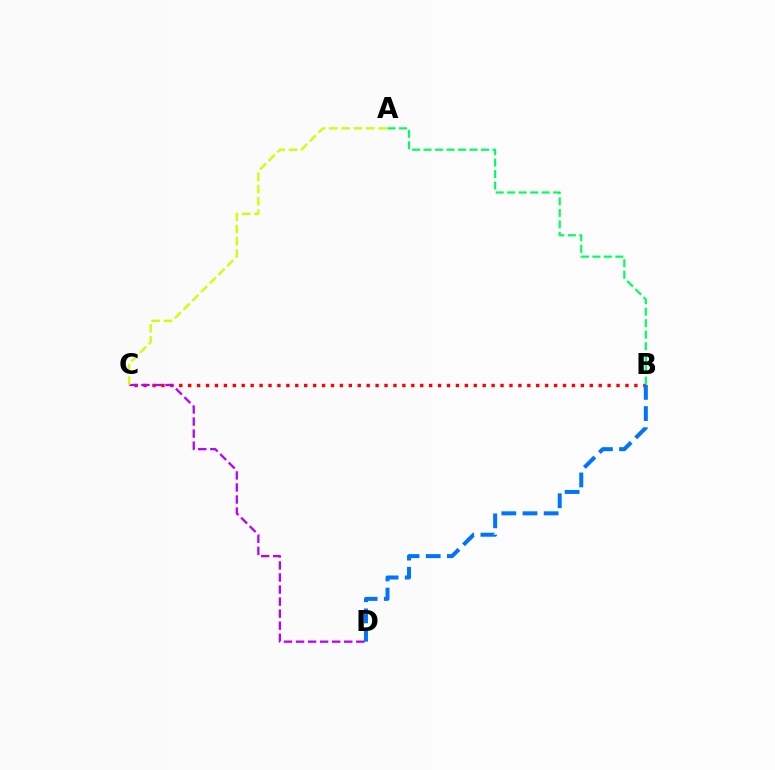{('B', 'C'): [{'color': '#ff0000', 'line_style': 'dotted', 'thickness': 2.42}], ('B', 'D'): [{'color': '#0074ff', 'line_style': 'dashed', 'thickness': 2.88}], ('A', 'B'): [{'color': '#00ff5c', 'line_style': 'dashed', 'thickness': 1.56}], ('C', 'D'): [{'color': '#b900ff', 'line_style': 'dashed', 'thickness': 1.64}], ('A', 'C'): [{'color': '#d1ff00', 'line_style': 'dashed', 'thickness': 1.67}]}